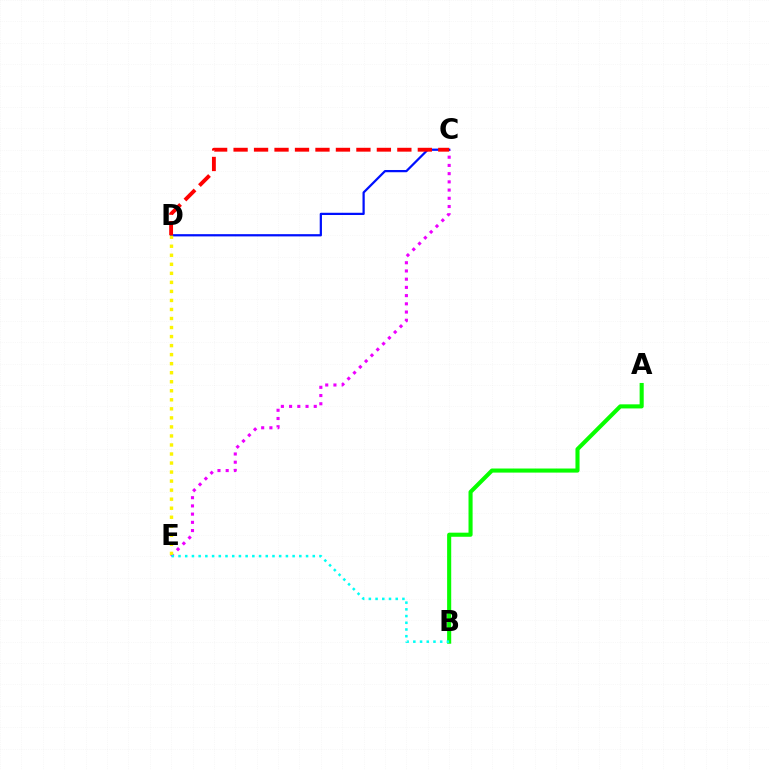{('C', 'E'): [{'color': '#ee00ff', 'line_style': 'dotted', 'thickness': 2.23}], ('C', 'D'): [{'color': '#0010ff', 'line_style': 'solid', 'thickness': 1.61}, {'color': '#ff0000', 'line_style': 'dashed', 'thickness': 2.78}], ('D', 'E'): [{'color': '#fcf500', 'line_style': 'dotted', 'thickness': 2.45}], ('A', 'B'): [{'color': '#08ff00', 'line_style': 'solid', 'thickness': 2.94}], ('B', 'E'): [{'color': '#00fff6', 'line_style': 'dotted', 'thickness': 1.82}]}